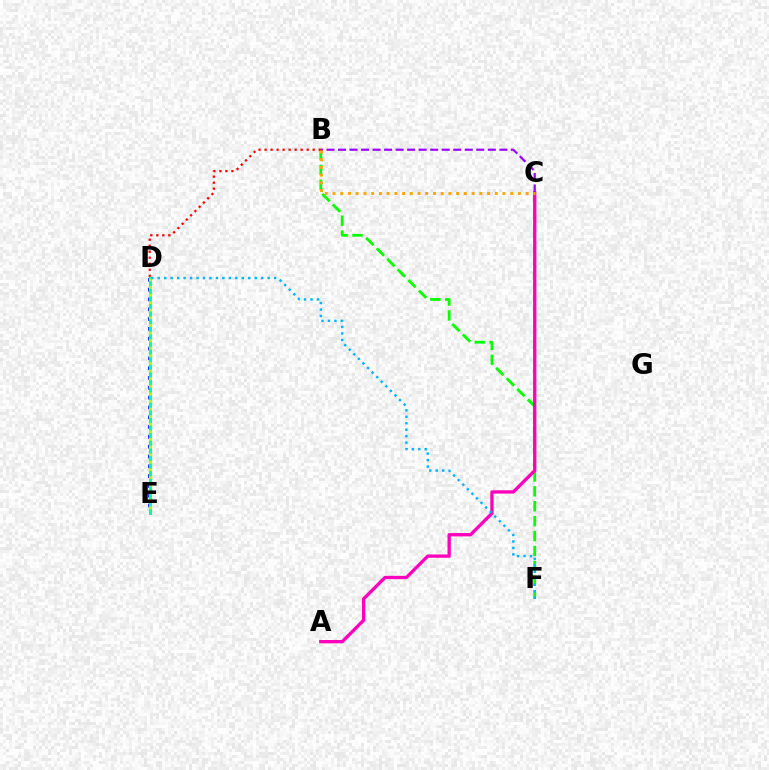{('B', 'F'): [{'color': '#08ff00', 'line_style': 'dashed', 'thickness': 2.03}], ('B', 'D'): [{'color': '#ff0000', 'line_style': 'dotted', 'thickness': 1.63}], ('D', 'E'): [{'color': '#0010ff', 'line_style': 'dotted', 'thickness': 2.67}, {'color': '#00ff9d', 'line_style': 'solid', 'thickness': 2.19}, {'color': '#b3ff00', 'line_style': 'dotted', 'thickness': 2.06}], ('A', 'C'): [{'color': '#ff00bd', 'line_style': 'solid', 'thickness': 2.39}], ('B', 'C'): [{'color': '#9b00ff', 'line_style': 'dashed', 'thickness': 1.57}, {'color': '#ffa500', 'line_style': 'dotted', 'thickness': 2.1}], ('D', 'F'): [{'color': '#00b5ff', 'line_style': 'dotted', 'thickness': 1.76}]}